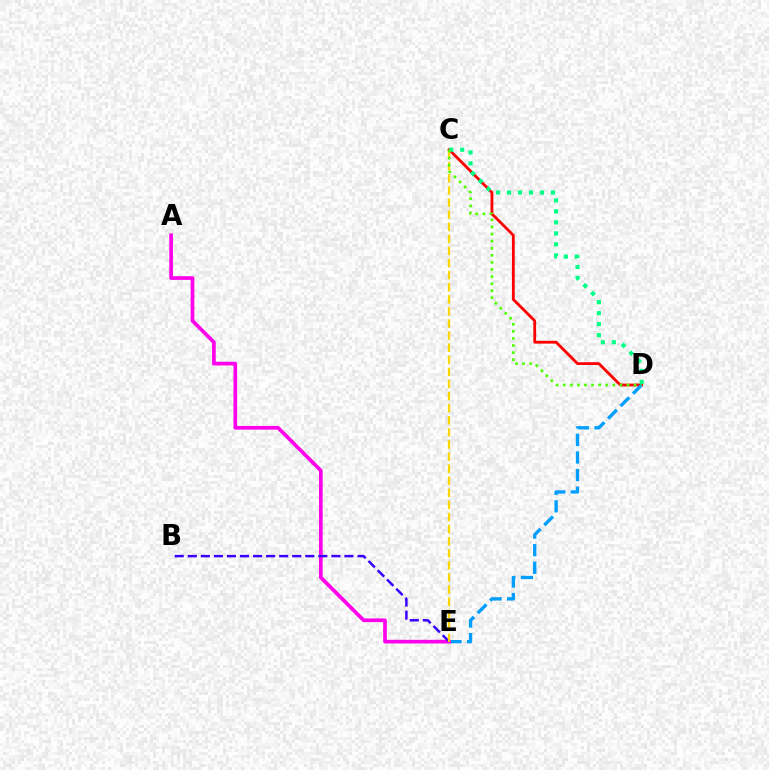{('C', 'D'): [{'color': '#ff0000', 'line_style': 'solid', 'thickness': 2.03}, {'color': '#00ff86', 'line_style': 'dotted', 'thickness': 2.99}, {'color': '#4fff00', 'line_style': 'dotted', 'thickness': 1.92}], ('D', 'E'): [{'color': '#009eff', 'line_style': 'dashed', 'thickness': 2.39}], ('A', 'E'): [{'color': '#ff00ed', 'line_style': 'solid', 'thickness': 2.65}], ('B', 'E'): [{'color': '#3700ff', 'line_style': 'dashed', 'thickness': 1.77}], ('C', 'E'): [{'color': '#ffd500', 'line_style': 'dashed', 'thickness': 1.64}]}